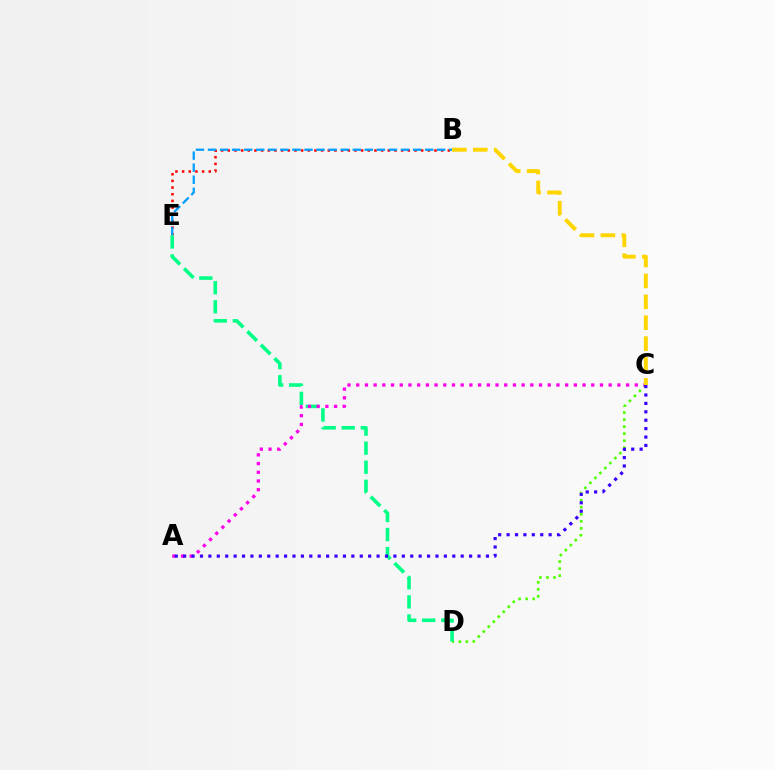{('C', 'D'): [{'color': '#4fff00', 'line_style': 'dotted', 'thickness': 1.91}], ('B', 'E'): [{'color': '#ff0000', 'line_style': 'dotted', 'thickness': 1.81}, {'color': '#009eff', 'line_style': 'dashed', 'thickness': 1.64}], ('D', 'E'): [{'color': '#00ff86', 'line_style': 'dashed', 'thickness': 2.59}], ('A', 'C'): [{'color': '#ff00ed', 'line_style': 'dotted', 'thickness': 2.37}, {'color': '#3700ff', 'line_style': 'dotted', 'thickness': 2.29}], ('B', 'C'): [{'color': '#ffd500', 'line_style': 'dashed', 'thickness': 2.84}]}